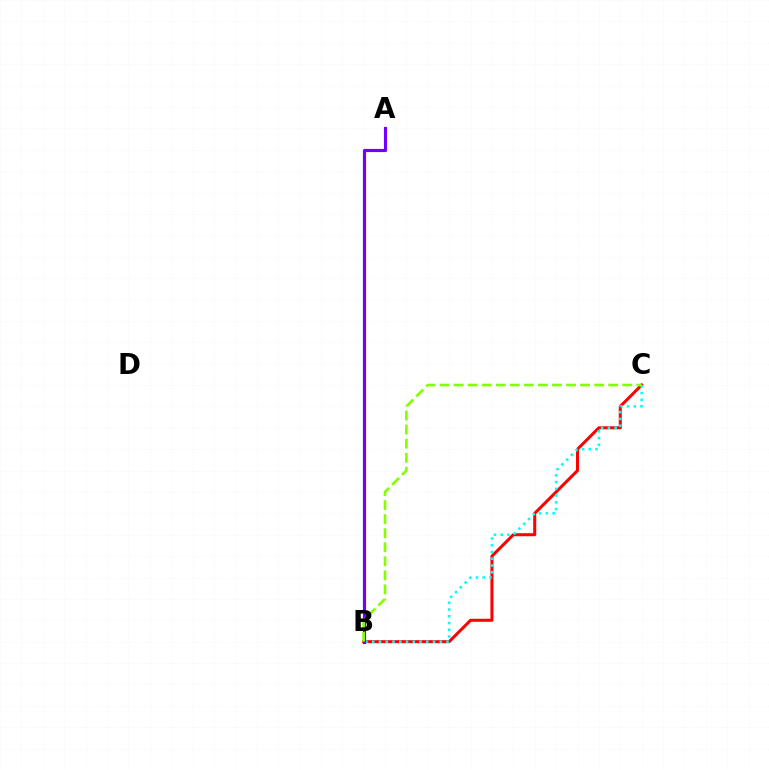{('B', 'C'): [{'color': '#ff0000', 'line_style': 'solid', 'thickness': 2.17}, {'color': '#00fff6', 'line_style': 'dotted', 'thickness': 1.83}, {'color': '#84ff00', 'line_style': 'dashed', 'thickness': 1.91}], ('A', 'B'): [{'color': '#7200ff', 'line_style': 'solid', 'thickness': 2.27}]}